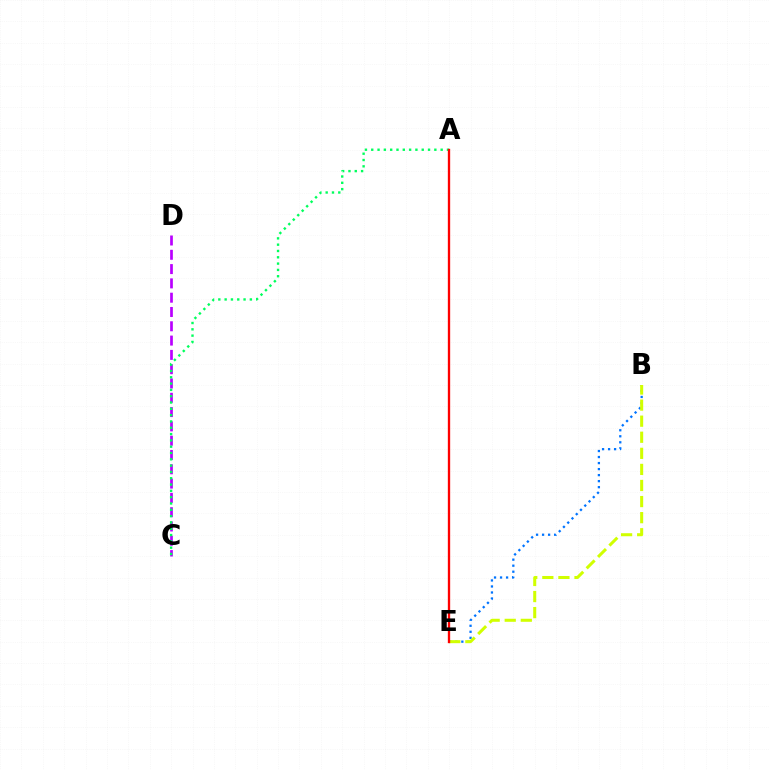{('B', 'E'): [{'color': '#0074ff', 'line_style': 'dotted', 'thickness': 1.64}, {'color': '#d1ff00', 'line_style': 'dashed', 'thickness': 2.18}], ('C', 'D'): [{'color': '#b900ff', 'line_style': 'dashed', 'thickness': 1.94}], ('A', 'C'): [{'color': '#00ff5c', 'line_style': 'dotted', 'thickness': 1.71}], ('A', 'E'): [{'color': '#ff0000', 'line_style': 'solid', 'thickness': 1.68}]}